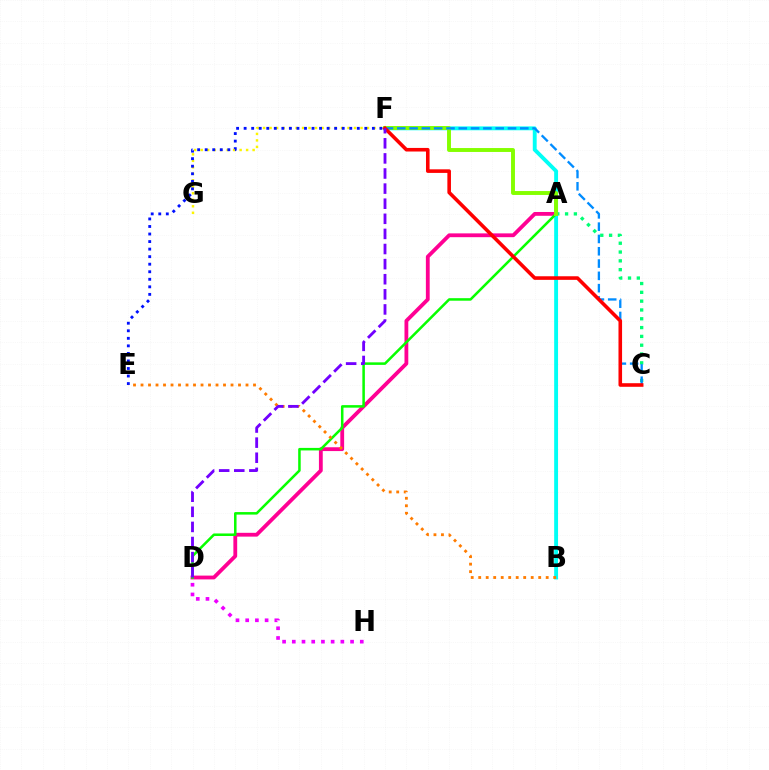{('A', 'C'): [{'color': '#00ff74', 'line_style': 'dotted', 'thickness': 2.39}], ('B', 'F'): [{'color': '#00fff6', 'line_style': 'solid', 'thickness': 2.79}], ('A', 'D'): [{'color': '#ff0094', 'line_style': 'solid', 'thickness': 2.74}, {'color': '#08ff00', 'line_style': 'solid', 'thickness': 1.82}], ('F', 'G'): [{'color': '#fcf500', 'line_style': 'dotted', 'thickness': 1.76}], ('E', 'F'): [{'color': '#0010ff', 'line_style': 'dotted', 'thickness': 2.05}], ('A', 'F'): [{'color': '#84ff00', 'line_style': 'solid', 'thickness': 2.82}], ('C', 'F'): [{'color': '#008cff', 'line_style': 'dashed', 'thickness': 1.67}, {'color': '#ff0000', 'line_style': 'solid', 'thickness': 2.58}], ('B', 'E'): [{'color': '#ff7c00', 'line_style': 'dotted', 'thickness': 2.04}], ('D', 'H'): [{'color': '#ee00ff', 'line_style': 'dotted', 'thickness': 2.64}], ('D', 'F'): [{'color': '#7200ff', 'line_style': 'dashed', 'thickness': 2.05}]}